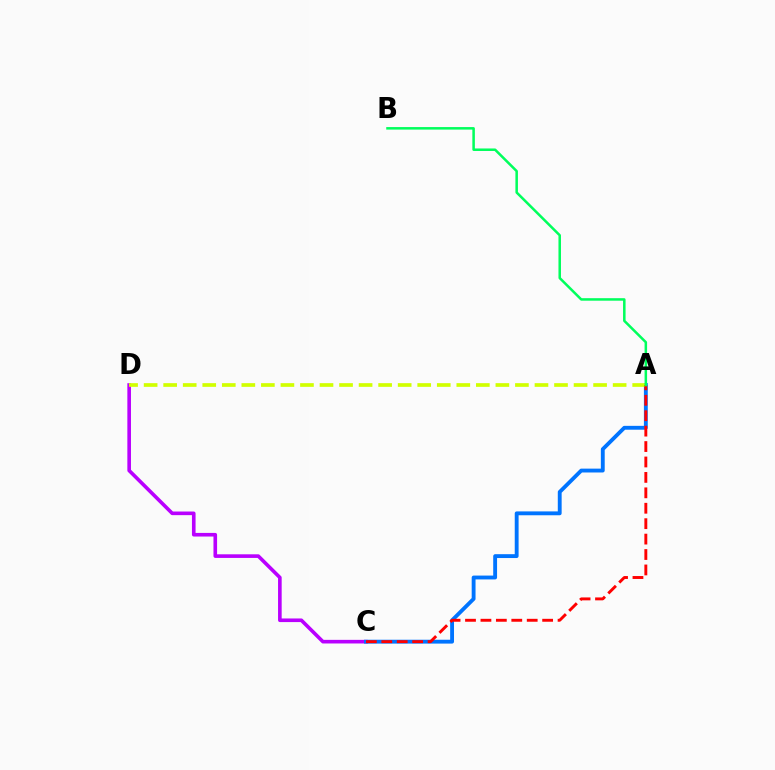{('C', 'D'): [{'color': '#b900ff', 'line_style': 'solid', 'thickness': 2.61}], ('A', 'C'): [{'color': '#0074ff', 'line_style': 'solid', 'thickness': 2.78}, {'color': '#ff0000', 'line_style': 'dashed', 'thickness': 2.1}], ('A', 'D'): [{'color': '#d1ff00', 'line_style': 'dashed', 'thickness': 2.65}], ('A', 'B'): [{'color': '#00ff5c', 'line_style': 'solid', 'thickness': 1.81}]}